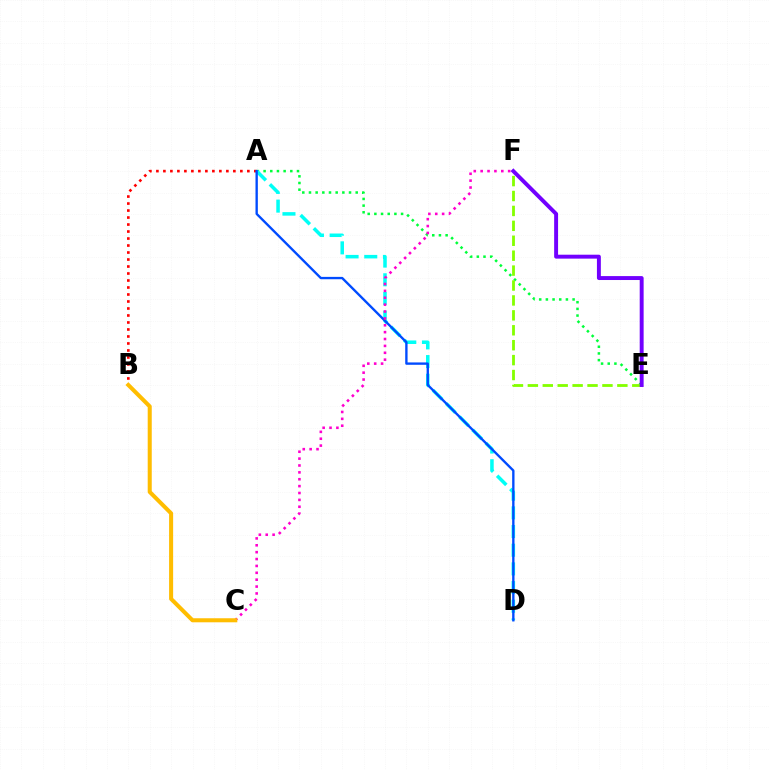{('A', 'E'): [{'color': '#00ff39', 'line_style': 'dotted', 'thickness': 1.81}], ('A', 'B'): [{'color': '#ff0000', 'line_style': 'dotted', 'thickness': 1.9}], ('A', 'D'): [{'color': '#00fff6', 'line_style': 'dashed', 'thickness': 2.54}, {'color': '#004bff', 'line_style': 'solid', 'thickness': 1.7}], ('C', 'F'): [{'color': '#ff00cf', 'line_style': 'dotted', 'thickness': 1.87}], ('E', 'F'): [{'color': '#84ff00', 'line_style': 'dashed', 'thickness': 2.03}, {'color': '#7200ff', 'line_style': 'solid', 'thickness': 2.83}], ('B', 'C'): [{'color': '#ffbd00', 'line_style': 'solid', 'thickness': 2.91}]}